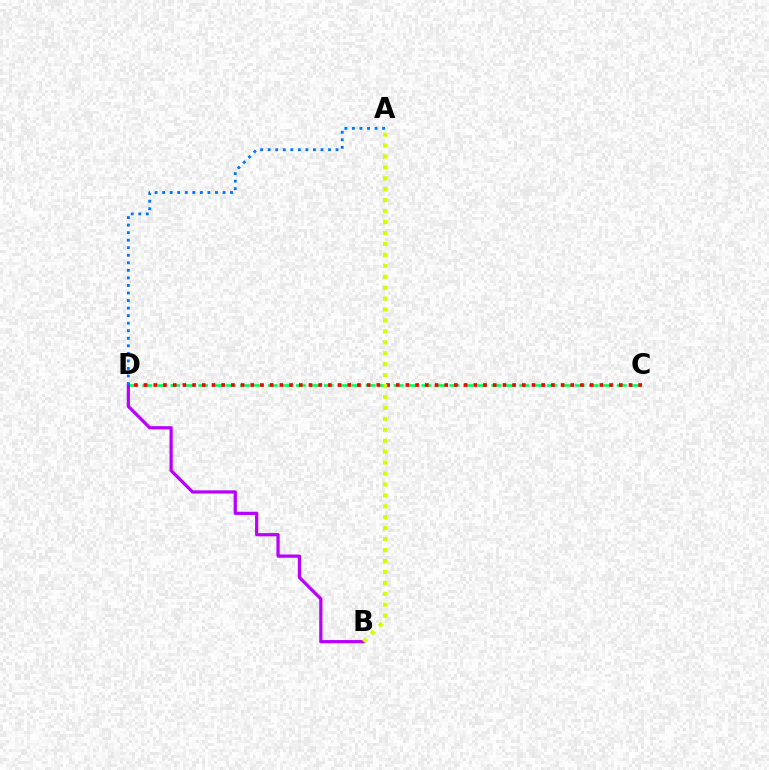{('C', 'D'): [{'color': '#00ff5c', 'line_style': 'dashed', 'thickness': 1.9}, {'color': '#ff0000', 'line_style': 'dotted', 'thickness': 2.63}], ('B', 'D'): [{'color': '#b900ff', 'line_style': 'solid', 'thickness': 2.32}], ('A', 'B'): [{'color': '#d1ff00', 'line_style': 'dotted', 'thickness': 2.97}], ('A', 'D'): [{'color': '#0074ff', 'line_style': 'dotted', 'thickness': 2.05}]}